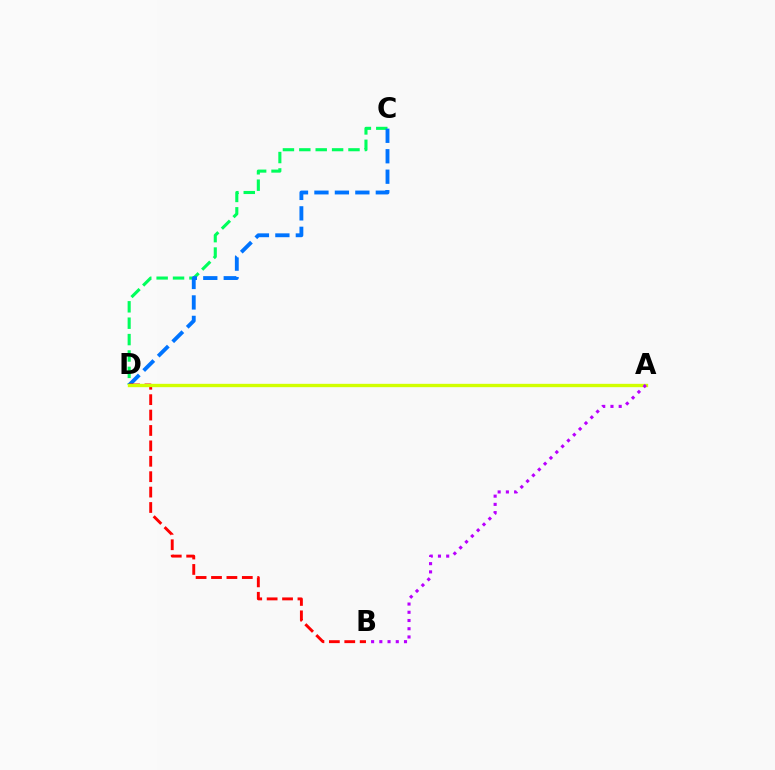{('C', 'D'): [{'color': '#00ff5c', 'line_style': 'dashed', 'thickness': 2.23}, {'color': '#0074ff', 'line_style': 'dashed', 'thickness': 2.78}], ('B', 'D'): [{'color': '#ff0000', 'line_style': 'dashed', 'thickness': 2.09}], ('A', 'D'): [{'color': '#d1ff00', 'line_style': 'solid', 'thickness': 2.42}], ('A', 'B'): [{'color': '#b900ff', 'line_style': 'dotted', 'thickness': 2.24}]}